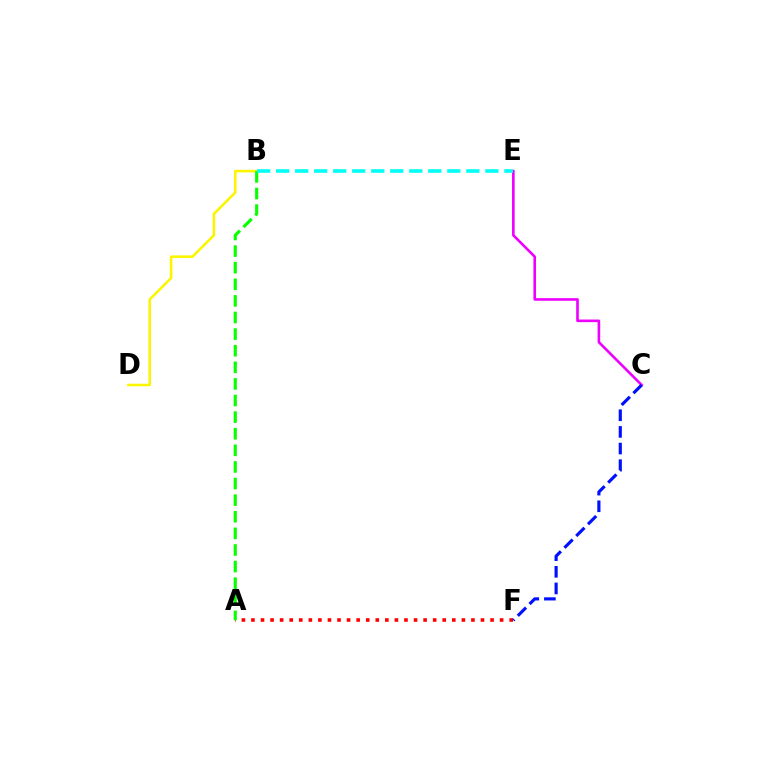{('A', 'F'): [{'color': '#ff0000', 'line_style': 'dotted', 'thickness': 2.6}], ('C', 'E'): [{'color': '#ee00ff', 'line_style': 'solid', 'thickness': 1.88}], ('B', 'D'): [{'color': '#fcf500', 'line_style': 'solid', 'thickness': 1.85}], ('A', 'B'): [{'color': '#08ff00', 'line_style': 'dashed', 'thickness': 2.26}], ('C', 'F'): [{'color': '#0010ff', 'line_style': 'dashed', 'thickness': 2.26}], ('B', 'E'): [{'color': '#00fff6', 'line_style': 'dashed', 'thickness': 2.58}]}